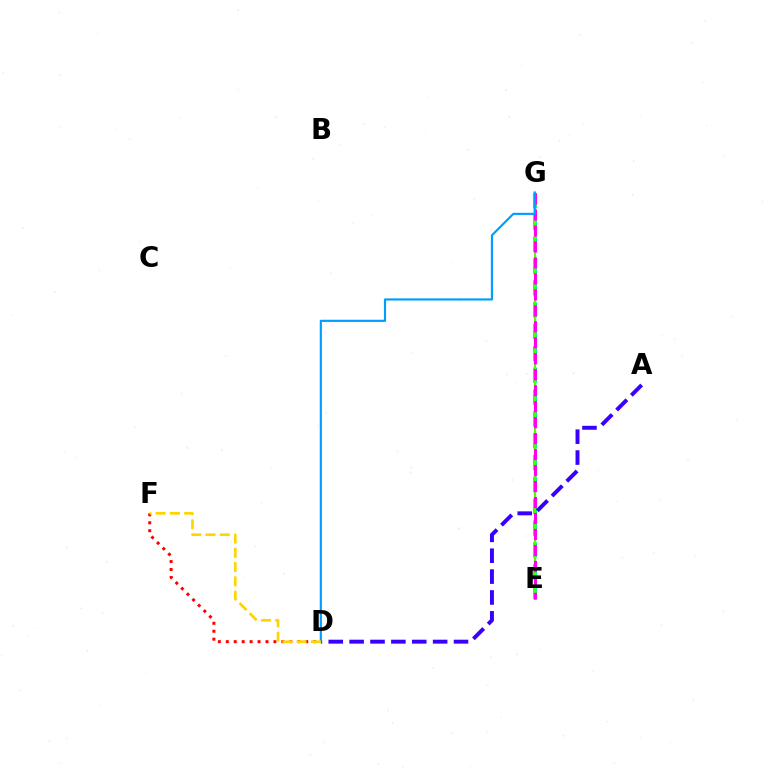{('E', 'G'): [{'color': '#00ff86', 'line_style': 'dashed', 'thickness': 2.97}, {'color': '#4fff00', 'line_style': 'solid', 'thickness': 1.59}, {'color': '#ff00ed', 'line_style': 'dashed', 'thickness': 2.17}], ('A', 'D'): [{'color': '#3700ff', 'line_style': 'dashed', 'thickness': 2.84}], ('D', 'F'): [{'color': '#ff0000', 'line_style': 'dotted', 'thickness': 2.16}, {'color': '#ffd500', 'line_style': 'dashed', 'thickness': 1.94}], ('D', 'G'): [{'color': '#009eff', 'line_style': 'solid', 'thickness': 1.56}]}